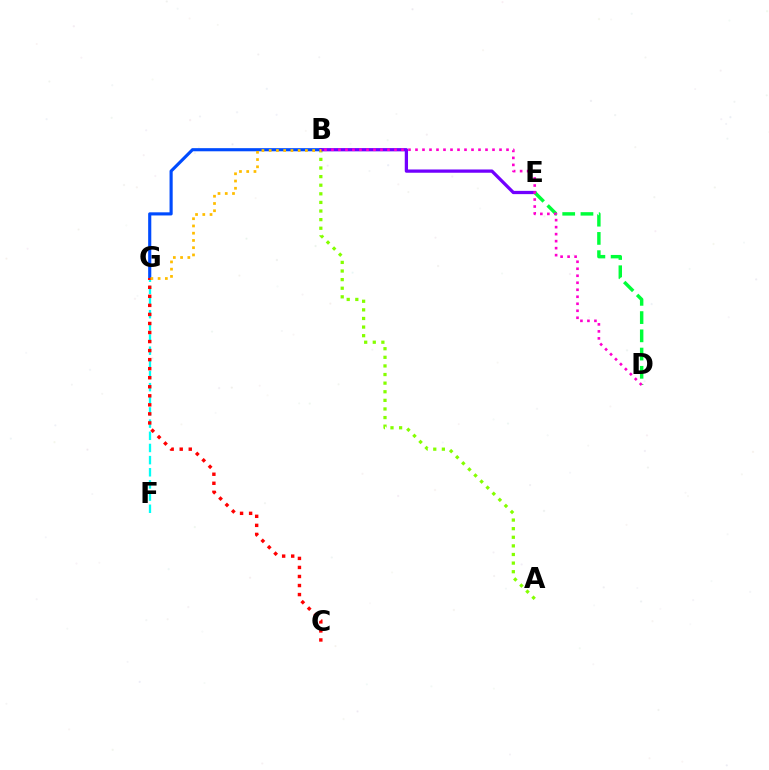{('F', 'G'): [{'color': '#00fff6', 'line_style': 'dashed', 'thickness': 1.65}], ('B', 'G'): [{'color': '#004bff', 'line_style': 'solid', 'thickness': 2.26}, {'color': '#ffbd00', 'line_style': 'dotted', 'thickness': 1.97}], ('A', 'B'): [{'color': '#84ff00', 'line_style': 'dotted', 'thickness': 2.34}], ('B', 'E'): [{'color': '#7200ff', 'line_style': 'solid', 'thickness': 2.35}], ('C', 'G'): [{'color': '#ff0000', 'line_style': 'dotted', 'thickness': 2.46}], ('D', 'E'): [{'color': '#00ff39', 'line_style': 'dashed', 'thickness': 2.48}], ('B', 'D'): [{'color': '#ff00cf', 'line_style': 'dotted', 'thickness': 1.9}]}